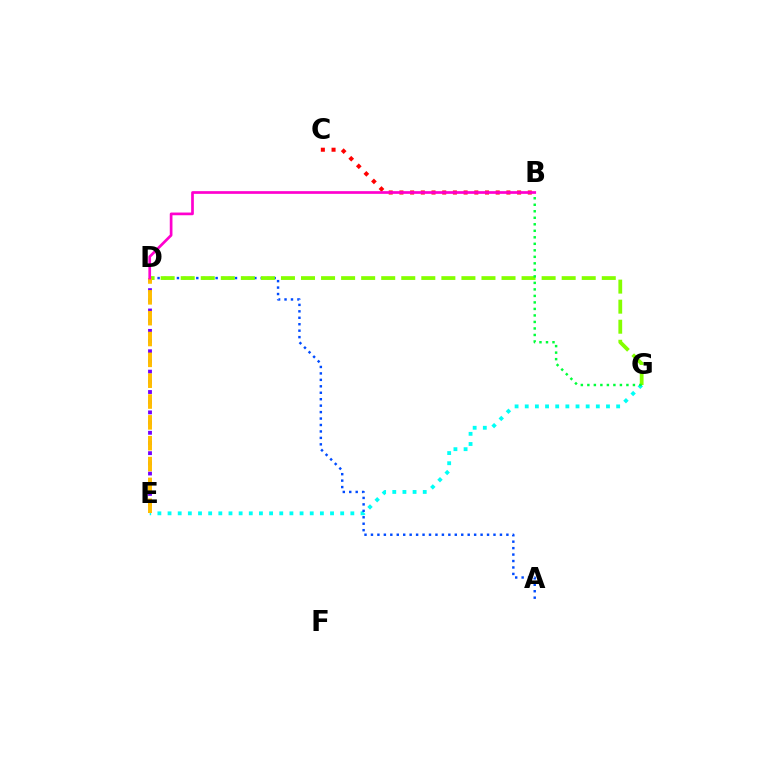{('D', 'E'): [{'color': '#7200ff', 'line_style': 'dotted', 'thickness': 2.77}, {'color': '#ffbd00', 'line_style': 'dashed', 'thickness': 2.83}], ('E', 'G'): [{'color': '#00fff6', 'line_style': 'dotted', 'thickness': 2.76}], ('A', 'D'): [{'color': '#004bff', 'line_style': 'dotted', 'thickness': 1.75}], ('B', 'C'): [{'color': '#ff0000', 'line_style': 'dotted', 'thickness': 2.91}], ('D', 'G'): [{'color': '#84ff00', 'line_style': 'dashed', 'thickness': 2.72}], ('B', 'G'): [{'color': '#00ff39', 'line_style': 'dotted', 'thickness': 1.77}], ('B', 'D'): [{'color': '#ff00cf', 'line_style': 'solid', 'thickness': 1.94}]}